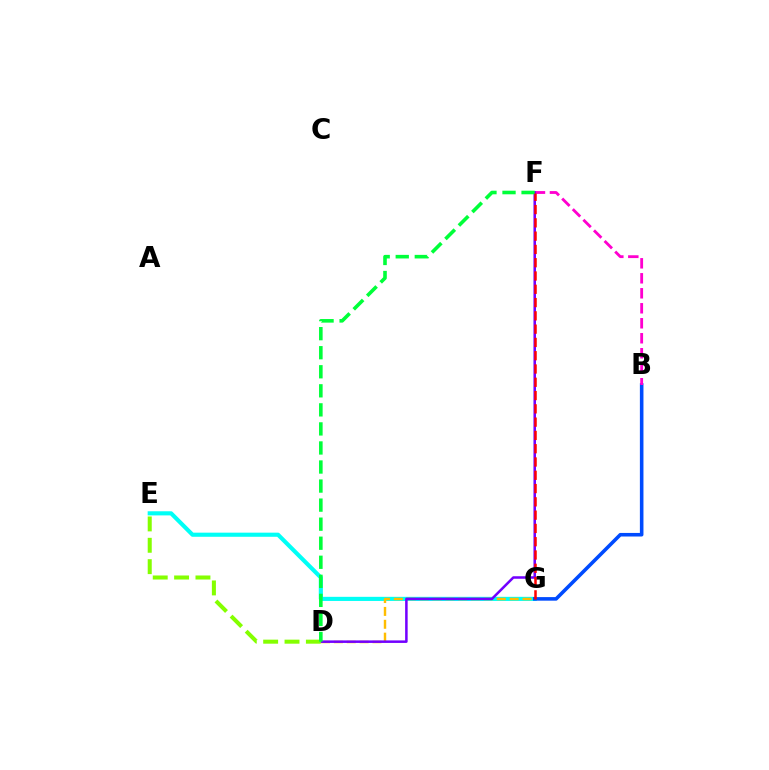{('E', 'G'): [{'color': '#00fff6', 'line_style': 'solid', 'thickness': 2.97}], ('B', 'G'): [{'color': '#004bff', 'line_style': 'solid', 'thickness': 2.58}], ('D', 'G'): [{'color': '#ffbd00', 'line_style': 'dashed', 'thickness': 1.75}], ('B', 'F'): [{'color': '#ff00cf', 'line_style': 'dashed', 'thickness': 2.04}], ('D', 'F'): [{'color': '#7200ff', 'line_style': 'solid', 'thickness': 1.82}, {'color': '#00ff39', 'line_style': 'dashed', 'thickness': 2.59}], ('D', 'E'): [{'color': '#84ff00', 'line_style': 'dashed', 'thickness': 2.9}], ('F', 'G'): [{'color': '#ff0000', 'line_style': 'dashed', 'thickness': 1.8}]}